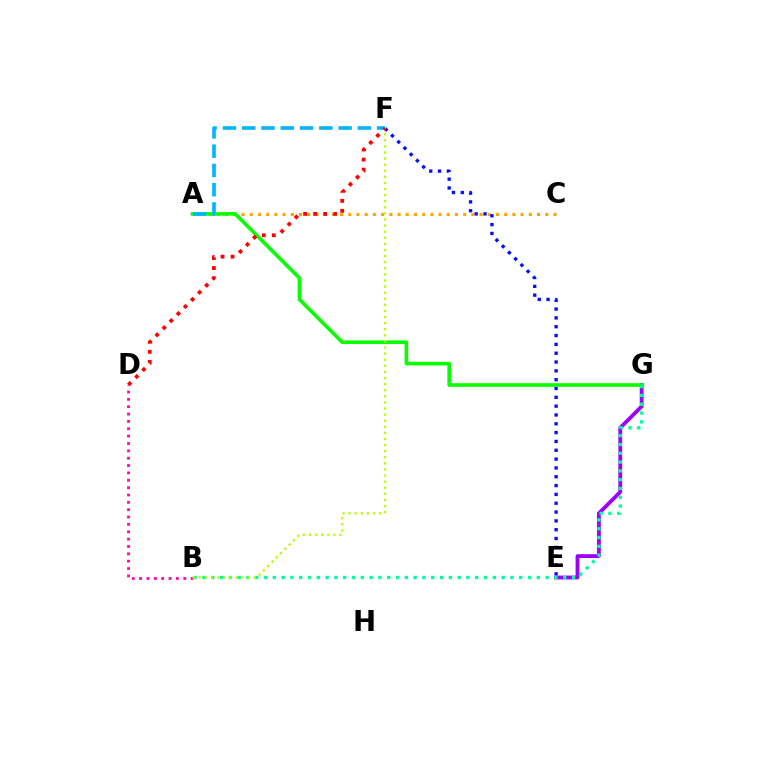{('A', 'C'): [{'color': '#ffa500', 'line_style': 'dotted', 'thickness': 2.23}], ('E', 'F'): [{'color': '#0010ff', 'line_style': 'dotted', 'thickness': 2.4}], ('E', 'G'): [{'color': '#9b00ff', 'line_style': 'solid', 'thickness': 2.76}], ('A', 'G'): [{'color': '#08ff00', 'line_style': 'solid', 'thickness': 2.6}], ('B', 'G'): [{'color': '#00ff9d', 'line_style': 'dotted', 'thickness': 2.39}], ('B', 'D'): [{'color': '#ff00bd', 'line_style': 'dotted', 'thickness': 2.0}], ('A', 'F'): [{'color': '#00b5ff', 'line_style': 'dashed', 'thickness': 2.62}], ('B', 'F'): [{'color': '#b3ff00', 'line_style': 'dotted', 'thickness': 1.66}], ('D', 'F'): [{'color': '#ff0000', 'line_style': 'dotted', 'thickness': 2.73}]}